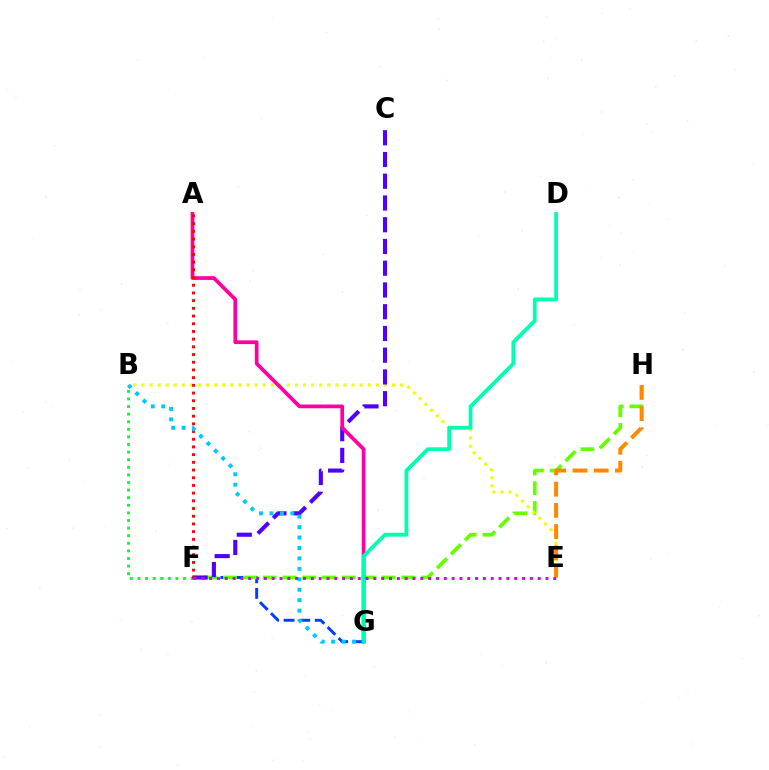{('F', 'G'): [{'color': '#003fff', 'line_style': 'dashed', 'thickness': 2.12}], ('B', 'F'): [{'color': '#00ff27', 'line_style': 'dotted', 'thickness': 2.06}], ('F', 'H'): [{'color': '#66ff00', 'line_style': 'dashed', 'thickness': 2.69}], ('B', 'E'): [{'color': '#eeff00', 'line_style': 'dotted', 'thickness': 2.2}], ('E', 'H'): [{'color': '#ff8800', 'line_style': 'dashed', 'thickness': 2.88}], ('C', 'F'): [{'color': '#4f00ff', 'line_style': 'dashed', 'thickness': 2.95}], ('A', 'G'): [{'color': '#ff00a0', 'line_style': 'solid', 'thickness': 2.68}], ('D', 'G'): [{'color': '#00ffaf', 'line_style': 'solid', 'thickness': 2.74}], ('A', 'F'): [{'color': '#ff0000', 'line_style': 'dotted', 'thickness': 2.09}], ('B', 'G'): [{'color': '#00c7ff', 'line_style': 'dotted', 'thickness': 2.84}], ('E', 'F'): [{'color': '#d600ff', 'line_style': 'dotted', 'thickness': 2.13}]}